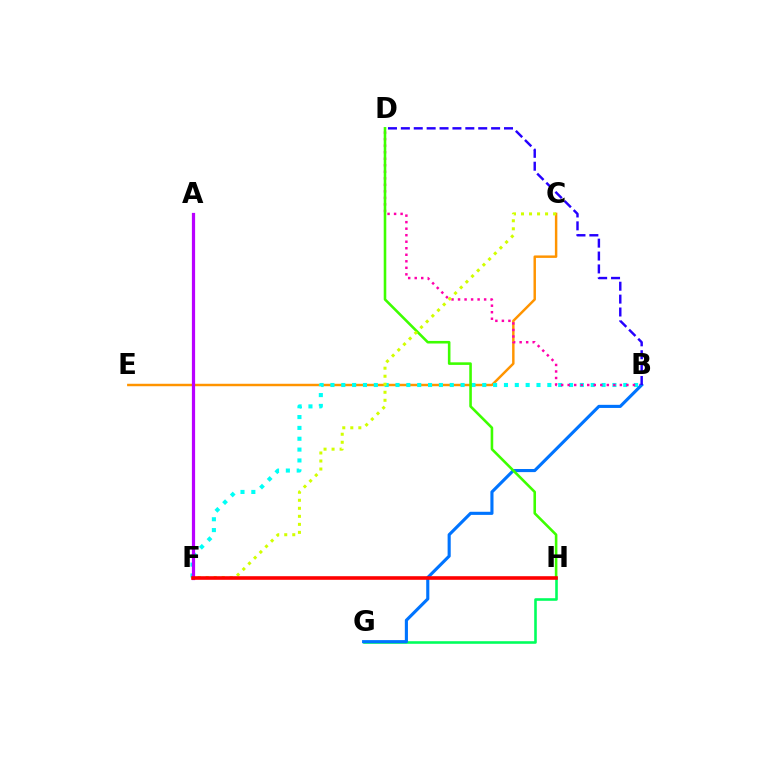{('C', 'E'): [{'color': '#ff9400', 'line_style': 'solid', 'thickness': 1.77}], ('G', 'H'): [{'color': '#00ff5c', 'line_style': 'solid', 'thickness': 1.87}], ('B', 'F'): [{'color': '#00fff6', 'line_style': 'dotted', 'thickness': 2.95}], ('B', 'D'): [{'color': '#ff00ac', 'line_style': 'dotted', 'thickness': 1.77}, {'color': '#2500ff', 'line_style': 'dashed', 'thickness': 1.75}], ('B', 'G'): [{'color': '#0074ff', 'line_style': 'solid', 'thickness': 2.24}], ('A', 'F'): [{'color': '#b900ff', 'line_style': 'solid', 'thickness': 2.32}], ('D', 'H'): [{'color': '#3dff00', 'line_style': 'solid', 'thickness': 1.86}], ('C', 'F'): [{'color': '#d1ff00', 'line_style': 'dotted', 'thickness': 2.18}], ('F', 'H'): [{'color': '#ff0000', 'line_style': 'solid', 'thickness': 2.59}]}